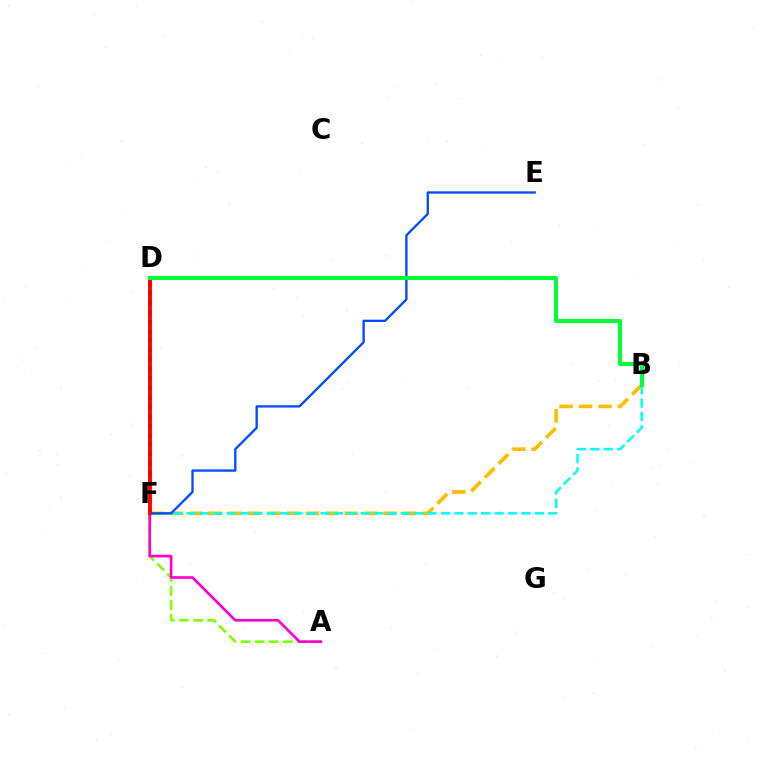{('B', 'F'): [{'color': '#ffbd00', 'line_style': 'dashed', 'thickness': 2.64}, {'color': '#00fff6', 'line_style': 'dashed', 'thickness': 1.82}], ('D', 'F'): [{'color': '#7200ff', 'line_style': 'dotted', 'thickness': 2.58}, {'color': '#ff0000', 'line_style': 'solid', 'thickness': 2.76}], ('A', 'F'): [{'color': '#84ff00', 'line_style': 'dashed', 'thickness': 1.91}], ('A', 'D'): [{'color': '#ff00cf', 'line_style': 'solid', 'thickness': 1.93}], ('E', 'F'): [{'color': '#004bff', 'line_style': 'solid', 'thickness': 1.68}], ('B', 'D'): [{'color': '#00ff39', 'line_style': 'solid', 'thickness': 2.91}]}